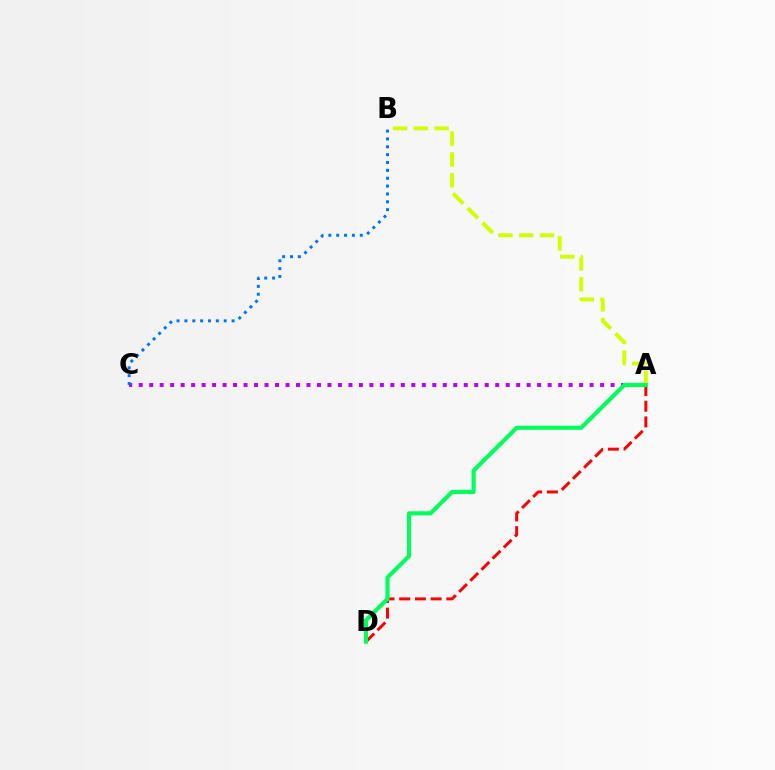{('A', 'D'): [{'color': '#ff0000', 'line_style': 'dashed', 'thickness': 2.14}, {'color': '#00ff5c', 'line_style': 'solid', 'thickness': 2.97}], ('A', 'C'): [{'color': '#b900ff', 'line_style': 'dotted', 'thickness': 2.85}], ('A', 'B'): [{'color': '#d1ff00', 'line_style': 'dashed', 'thickness': 2.83}], ('B', 'C'): [{'color': '#0074ff', 'line_style': 'dotted', 'thickness': 2.14}]}